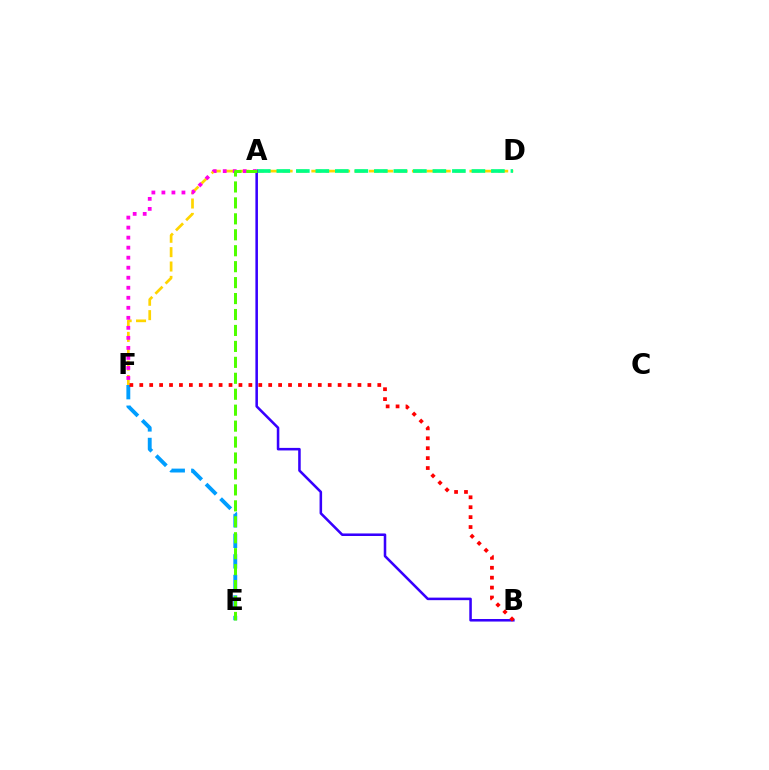{('D', 'F'): [{'color': '#ffd500', 'line_style': 'dashed', 'thickness': 1.95}], ('A', 'F'): [{'color': '#ff00ed', 'line_style': 'dotted', 'thickness': 2.72}], ('A', 'D'): [{'color': '#00ff86', 'line_style': 'dashed', 'thickness': 2.65}], ('A', 'B'): [{'color': '#3700ff', 'line_style': 'solid', 'thickness': 1.83}], ('E', 'F'): [{'color': '#009eff', 'line_style': 'dashed', 'thickness': 2.79}], ('B', 'F'): [{'color': '#ff0000', 'line_style': 'dotted', 'thickness': 2.69}], ('A', 'E'): [{'color': '#4fff00', 'line_style': 'dashed', 'thickness': 2.17}]}